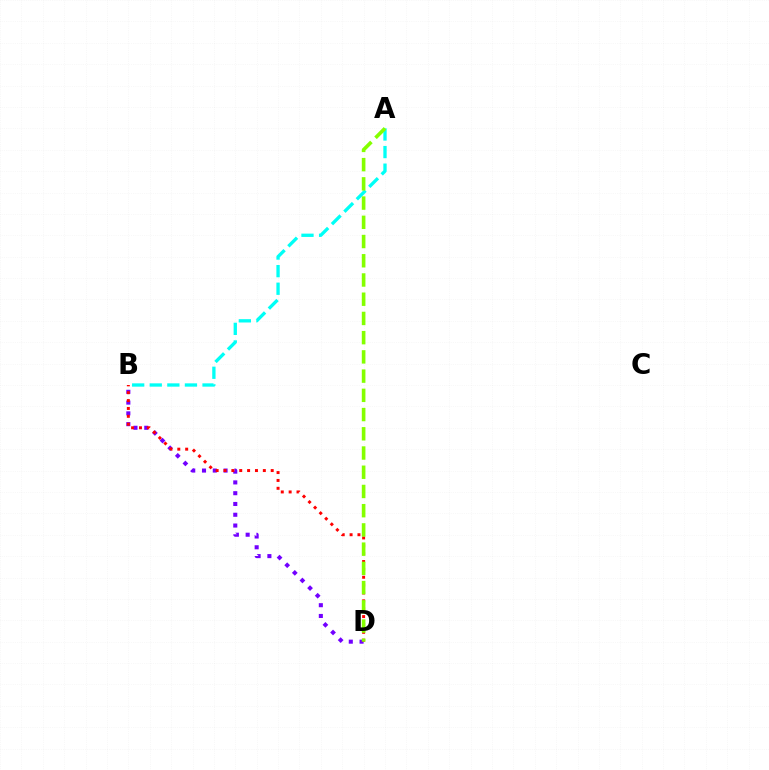{('B', 'D'): [{'color': '#7200ff', 'line_style': 'dotted', 'thickness': 2.93}, {'color': '#ff0000', 'line_style': 'dotted', 'thickness': 2.14}], ('A', 'B'): [{'color': '#00fff6', 'line_style': 'dashed', 'thickness': 2.39}], ('A', 'D'): [{'color': '#84ff00', 'line_style': 'dashed', 'thickness': 2.61}]}